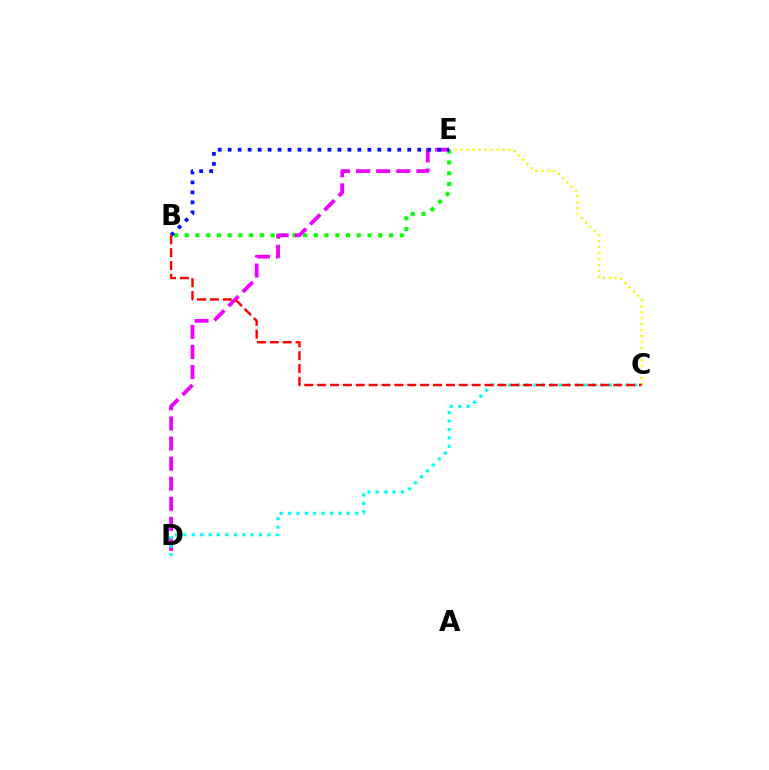{('C', 'E'): [{'color': '#fcf500', 'line_style': 'dotted', 'thickness': 1.62}], ('B', 'E'): [{'color': '#08ff00', 'line_style': 'dotted', 'thickness': 2.92}, {'color': '#0010ff', 'line_style': 'dotted', 'thickness': 2.71}], ('D', 'E'): [{'color': '#ee00ff', 'line_style': 'dashed', 'thickness': 2.73}], ('C', 'D'): [{'color': '#00fff6', 'line_style': 'dotted', 'thickness': 2.28}], ('B', 'C'): [{'color': '#ff0000', 'line_style': 'dashed', 'thickness': 1.75}]}